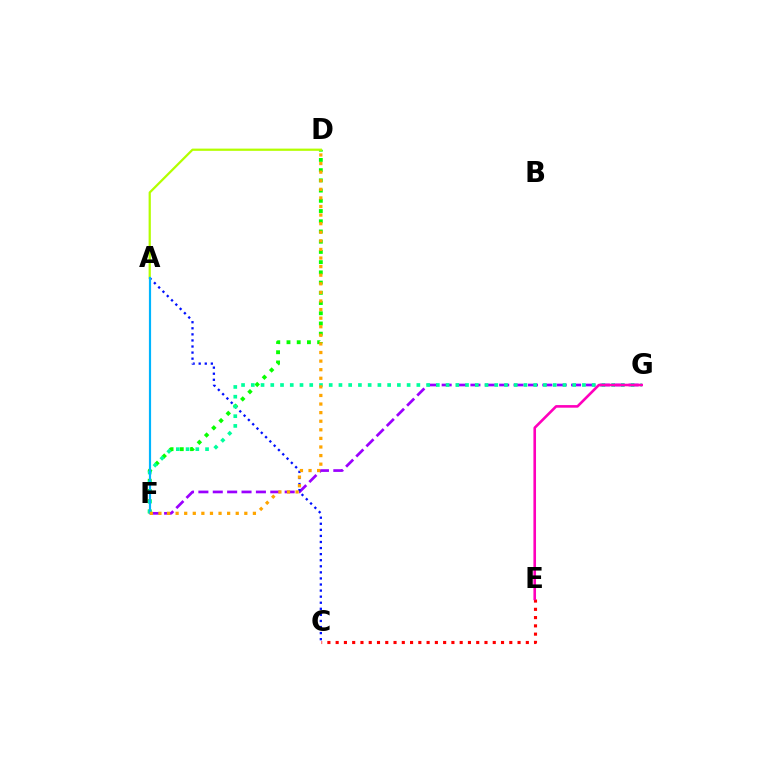{('D', 'F'): [{'color': '#08ff00', 'line_style': 'dotted', 'thickness': 2.78}, {'color': '#ffa500', 'line_style': 'dotted', 'thickness': 2.33}], ('C', 'E'): [{'color': '#ff0000', 'line_style': 'dotted', 'thickness': 2.25}], ('F', 'G'): [{'color': '#9b00ff', 'line_style': 'dashed', 'thickness': 1.95}, {'color': '#00ff9d', 'line_style': 'dotted', 'thickness': 2.65}], ('A', 'C'): [{'color': '#0010ff', 'line_style': 'dotted', 'thickness': 1.65}], ('A', 'D'): [{'color': '#b3ff00', 'line_style': 'solid', 'thickness': 1.61}], ('A', 'F'): [{'color': '#00b5ff', 'line_style': 'solid', 'thickness': 1.57}], ('E', 'G'): [{'color': '#ff00bd', 'line_style': 'solid', 'thickness': 1.88}]}